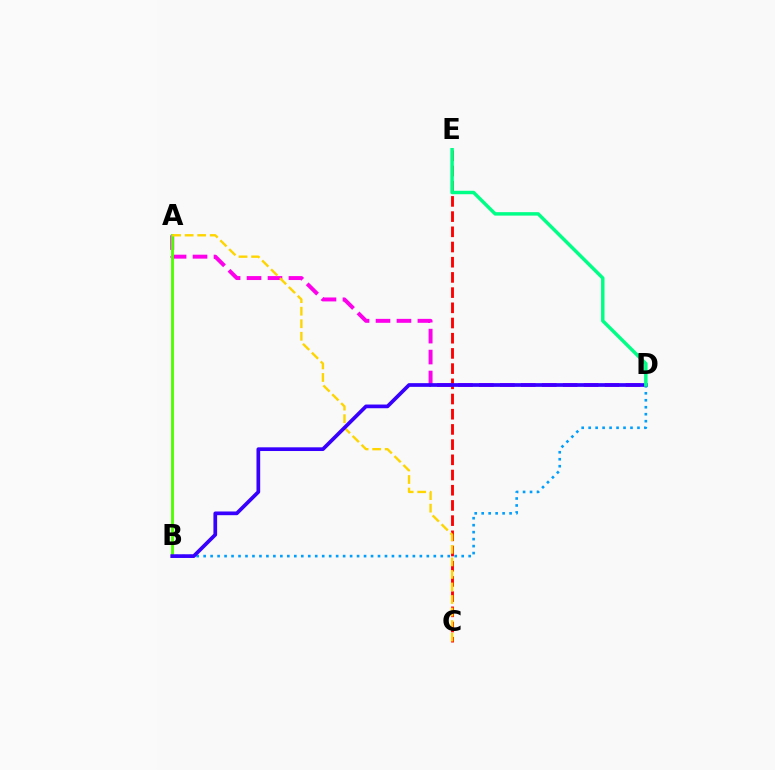{('A', 'D'): [{'color': '#ff00ed', 'line_style': 'dashed', 'thickness': 2.85}], ('A', 'B'): [{'color': '#4fff00', 'line_style': 'solid', 'thickness': 2.06}], ('C', 'E'): [{'color': '#ff0000', 'line_style': 'dashed', 'thickness': 2.07}], ('B', 'D'): [{'color': '#009eff', 'line_style': 'dotted', 'thickness': 1.89}, {'color': '#3700ff', 'line_style': 'solid', 'thickness': 2.66}], ('A', 'C'): [{'color': '#ffd500', 'line_style': 'dashed', 'thickness': 1.7}], ('D', 'E'): [{'color': '#00ff86', 'line_style': 'solid', 'thickness': 2.49}]}